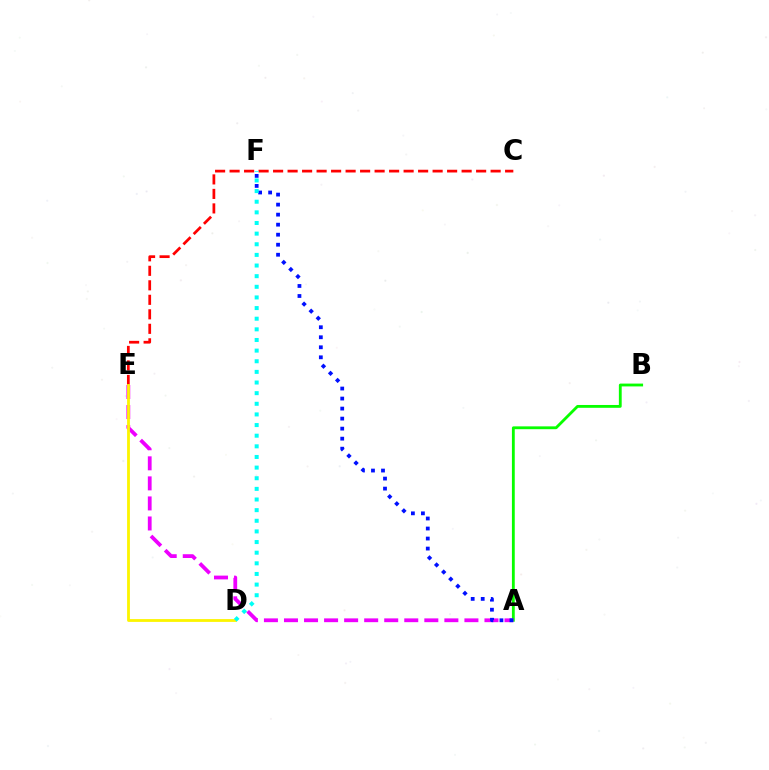{('C', 'E'): [{'color': '#ff0000', 'line_style': 'dashed', 'thickness': 1.97}], ('A', 'B'): [{'color': '#08ff00', 'line_style': 'solid', 'thickness': 2.04}], ('A', 'E'): [{'color': '#ee00ff', 'line_style': 'dashed', 'thickness': 2.72}], ('A', 'F'): [{'color': '#0010ff', 'line_style': 'dotted', 'thickness': 2.72}], ('D', 'E'): [{'color': '#fcf500', 'line_style': 'solid', 'thickness': 2.02}], ('D', 'F'): [{'color': '#00fff6', 'line_style': 'dotted', 'thickness': 2.89}]}